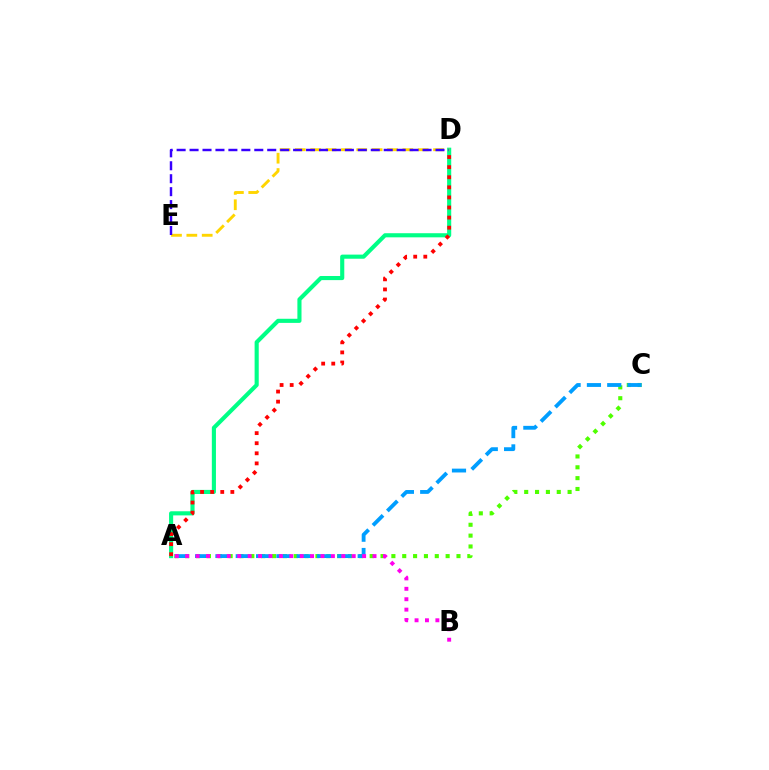{('A', 'D'): [{'color': '#00ff86', 'line_style': 'solid', 'thickness': 2.96}, {'color': '#ff0000', 'line_style': 'dotted', 'thickness': 2.74}], ('A', 'C'): [{'color': '#4fff00', 'line_style': 'dotted', 'thickness': 2.95}, {'color': '#009eff', 'line_style': 'dashed', 'thickness': 2.76}], ('A', 'B'): [{'color': '#ff00ed', 'line_style': 'dotted', 'thickness': 2.83}], ('D', 'E'): [{'color': '#ffd500', 'line_style': 'dashed', 'thickness': 2.09}, {'color': '#3700ff', 'line_style': 'dashed', 'thickness': 1.76}]}